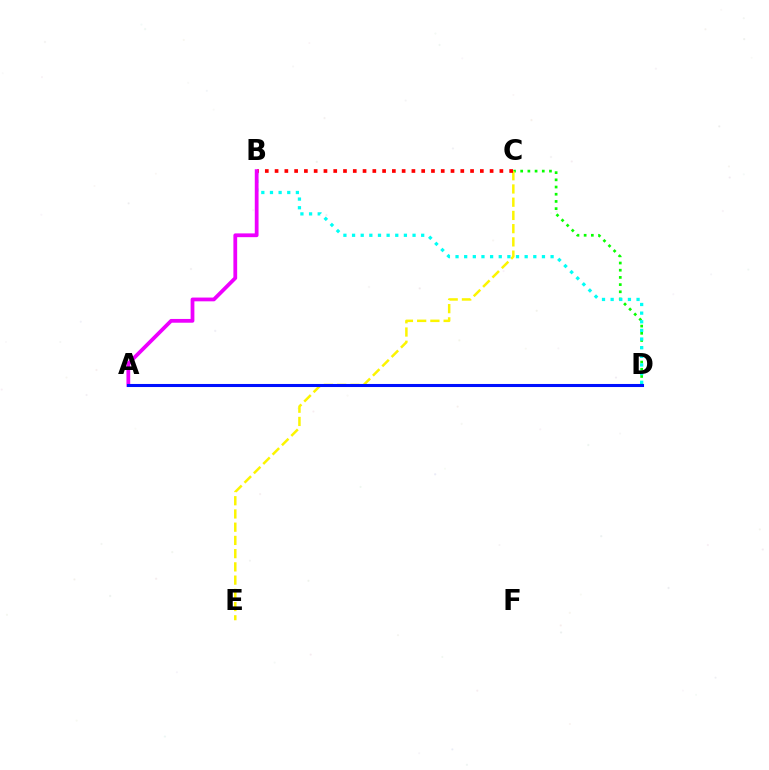{('C', 'D'): [{'color': '#08ff00', 'line_style': 'dotted', 'thickness': 1.95}], ('C', 'E'): [{'color': '#fcf500', 'line_style': 'dashed', 'thickness': 1.8}], ('B', 'D'): [{'color': '#00fff6', 'line_style': 'dotted', 'thickness': 2.35}], ('B', 'C'): [{'color': '#ff0000', 'line_style': 'dotted', 'thickness': 2.66}], ('A', 'B'): [{'color': '#ee00ff', 'line_style': 'solid', 'thickness': 2.71}], ('A', 'D'): [{'color': '#0010ff', 'line_style': 'solid', 'thickness': 2.2}]}